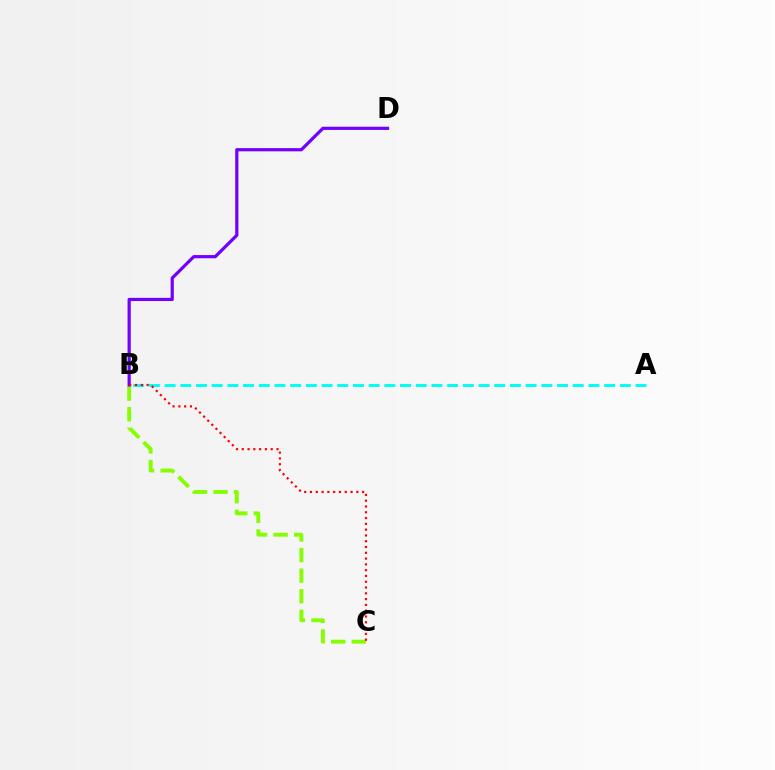{('B', 'C'): [{'color': '#84ff00', 'line_style': 'dashed', 'thickness': 2.79}, {'color': '#ff0000', 'line_style': 'dotted', 'thickness': 1.57}], ('B', 'D'): [{'color': '#7200ff', 'line_style': 'solid', 'thickness': 2.31}], ('A', 'B'): [{'color': '#00fff6', 'line_style': 'dashed', 'thickness': 2.13}]}